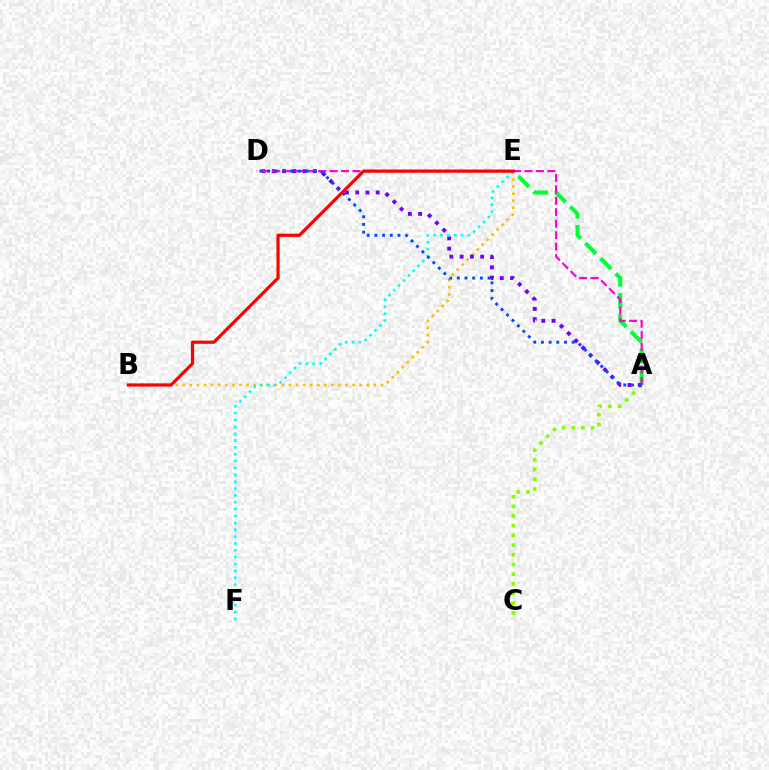{('B', 'E'): [{'color': '#ffbd00', 'line_style': 'dotted', 'thickness': 1.92}, {'color': '#ff0000', 'line_style': 'solid', 'thickness': 2.29}], ('A', 'C'): [{'color': '#84ff00', 'line_style': 'dotted', 'thickness': 2.63}], ('A', 'E'): [{'color': '#00ff39', 'line_style': 'dashed', 'thickness': 2.91}], ('A', 'D'): [{'color': '#7200ff', 'line_style': 'dotted', 'thickness': 2.79}, {'color': '#ff00cf', 'line_style': 'dashed', 'thickness': 1.56}, {'color': '#004bff', 'line_style': 'dotted', 'thickness': 2.09}], ('E', 'F'): [{'color': '#00fff6', 'line_style': 'dotted', 'thickness': 1.86}]}